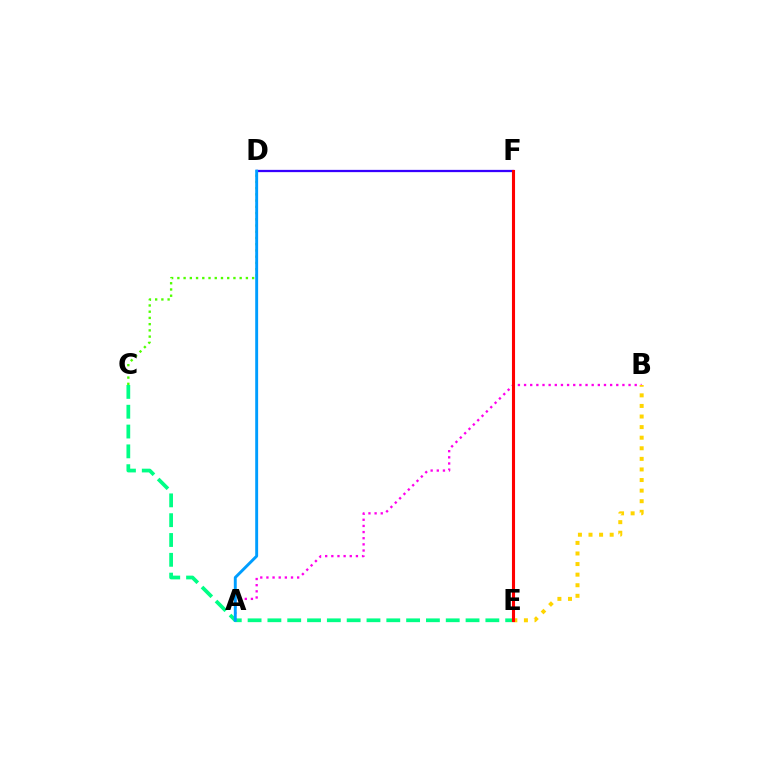{('D', 'F'): [{'color': '#3700ff', 'line_style': 'solid', 'thickness': 1.63}], ('A', 'B'): [{'color': '#ff00ed', 'line_style': 'dotted', 'thickness': 1.67}], ('B', 'E'): [{'color': '#ffd500', 'line_style': 'dotted', 'thickness': 2.88}], ('C', 'E'): [{'color': '#00ff86', 'line_style': 'dashed', 'thickness': 2.69}], ('C', 'D'): [{'color': '#4fff00', 'line_style': 'dotted', 'thickness': 1.69}], ('A', 'D'): [{'color': '#009eff', 'line_style': 'solid', 'thickness': 2.1}], ('E', 'F'): [{'color': '#ff0000', 'line_style': 'solid', 'thickness': 2.23}]}